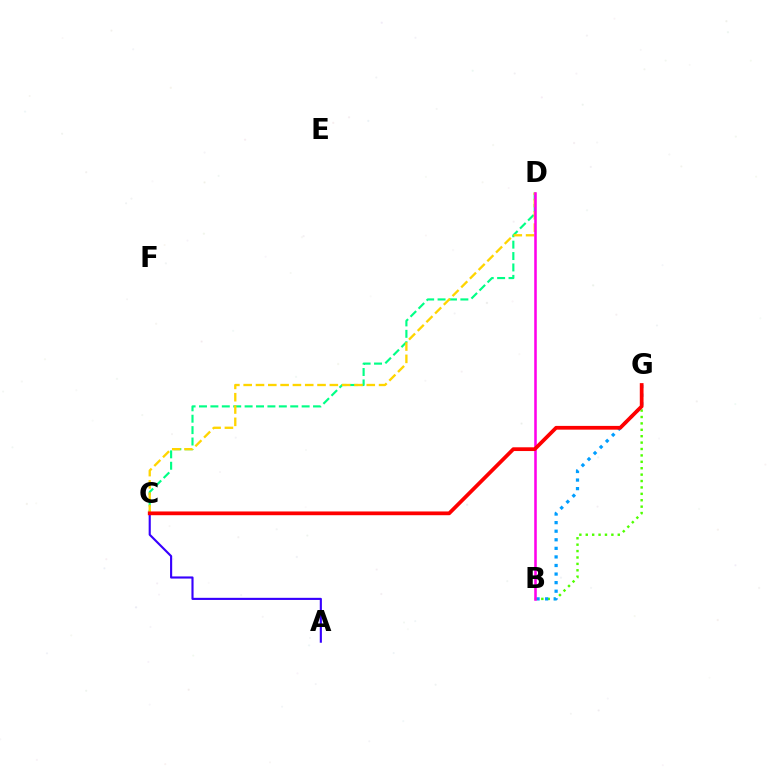{('B', 'G'): [{'color': '#4fff00', 'line_style': 'dotted', 'thickness': 1.74}, {'color': '#009eff', 'line_style': 'dotted', 'thickness': 2.33}], ('C', 'D'): [{'color': '#00ff86', 'line_style': 'dashed', 'thickness': 1.55}, {'color': '#ffd500', 'line_style': 'dashed', 'thickness': 1.67}], ('B', 'D'): [{'color': '#ff00ed', 'line_style': 'solid', 'thickness': 1.84}], ('A', 'C'): [{'color': '#3700ff', 'line_style': 'solid', 'thickness': 1.53}], ('C', 'G'): [{'color': '#ff0000', 'line_style': 'solid', 'thickness': 2.7}]}